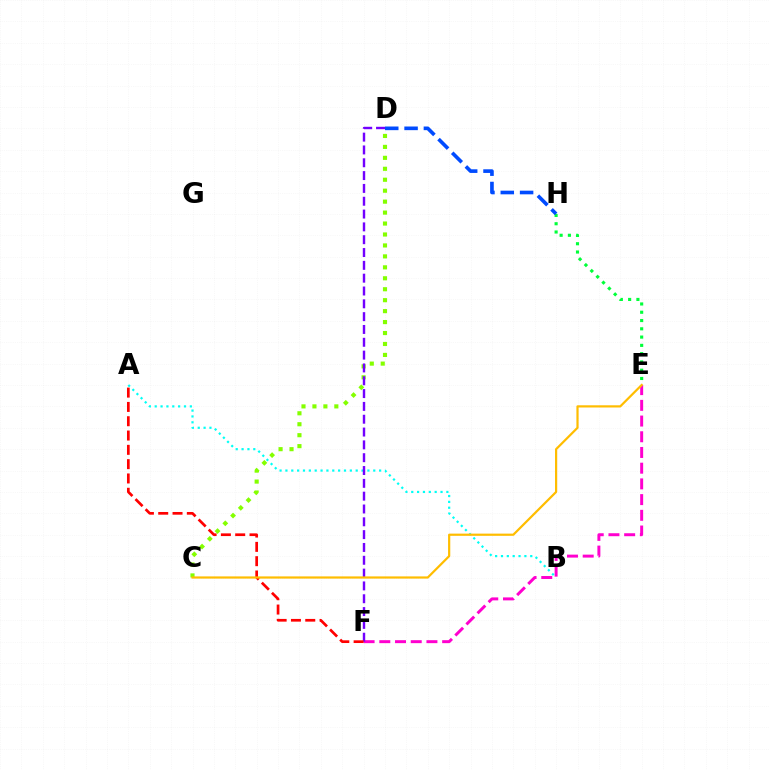{('C', 'D'): [{'color': '#84ff00', 'line_style': 'dotted', 'thickness': 2.97}], ('E', 'F'): [{'color': '#ff00cf', 'line_style': 'dashed', 'thickness': 2.13}], ('A', 'B'): [{'color': '#00fff6', 'line_style': 'dotted', 'thickness': 1.59}], ('D', 'F'): [{'color': '#7200ff', 'line_style': 'dashed', 'thickness': 1.74}], ('E', 'H'): [{'color': '#00ff39', 'line_style': 'dotted', 'thickness': 2.25}], ('A', 'F'): [{'color': '#ff0000', 'line_style': 'dashed', 'thickness': 1.94}], ('D', 'H'): [{'color': '#004bff', 'line_style': 'dashed', 'thickness': 2.63}], ('C', 'E'): [{'color': '#ffbd00', 'line_style': 'solid', 'thickness': 1.59}]}